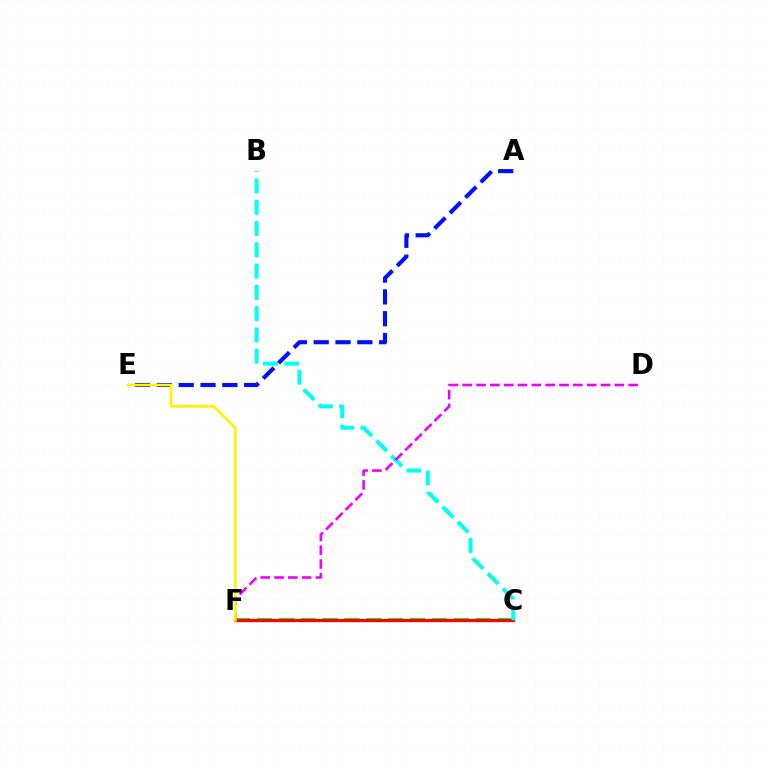{('C', 'F'): [{'color': '#08ff00', 'line_style': 'dashed', 'thickness': 2.97}, {'color': '#ff0000', 'line_style': 'solid', 'thickness': 2.33}], ('B', 'C'): [{'color': '#00fff6', 'line_style': 'dashed', 'thickness': 2.89}], ('A', 'E'): [{'color': '#0010ff', 'line_style': 'dashed', 'thickness': 2.96}], ('D', 'F'): [{'color': '#ee00ff', 'line_style': 'dashed', 'thickness': 1.88}], ('E', 'F'): [{'color': '#fcf500', 'line_style': 'solid', 'thickness': 1.95}]}